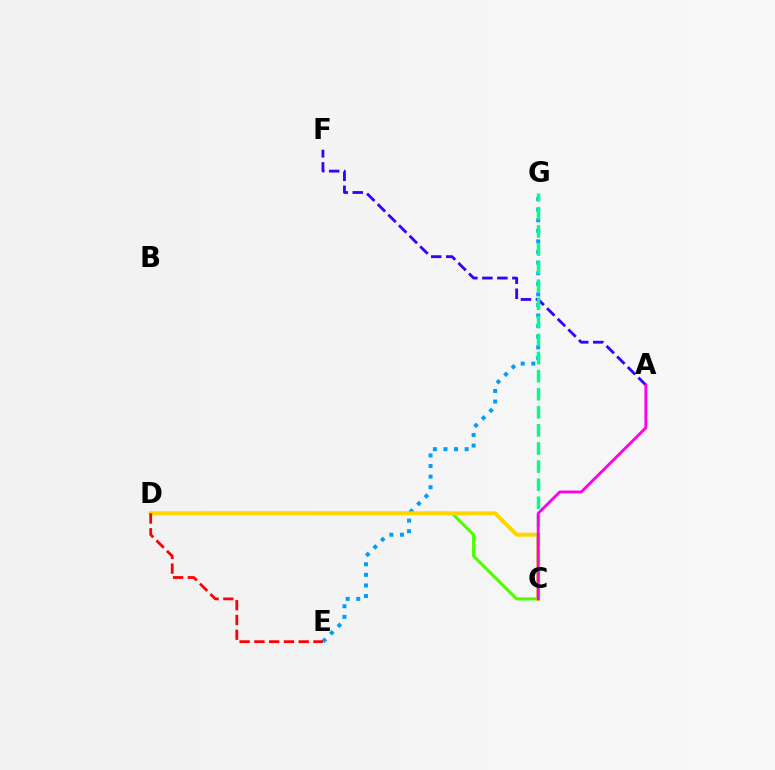{('C', 'D'): [{'color': '#4fff00', 'line_style': 'solid', 'thickness': 2.22}, {'color': '#ffd500', 'line_style': 'solid', 'thickness': 2.84}], ('E', 'G'): [{'color': '#009eff', 'line_style': 'dotted', 'thickness': 2.88}], ('A', 'F'): [{'color': '#3700ff', 'line_style': 'dashed', 'thickness': 2.04}], ('C', 'G'): [{'color': '#00ff86', 'line_style': 'dashed', 'thickness': 2.46}], ('D', 'E'): [{'color': '#ff0000', 'line_style': 'dashed', 'thickness': 2.01}], ('A', 'C'): [{'color': '#ff00ed', 'line_style': 'solid', 'thickness': 2.04}]}